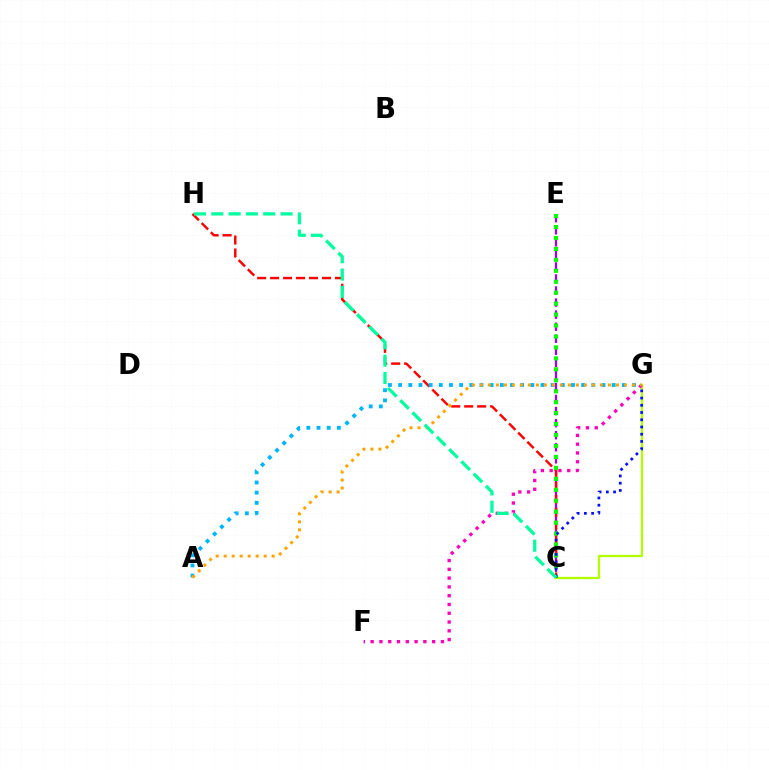{('C', 'E'): [{'color': '#9b00ff', 'line_style': 'dashed', 'thickness': 1.64}, {'color': '#08ff00', 'line_style': 'dotted', 'thickness': 2.97}], ('C', 'H'): [{'color': '#ff0000', 'line_style': 'dashed', 'thickness': 1.76}, {'color': '#00ff9d', 'line_style': 'dashed', 'thickness': 2.35}], ('C', 'G'): [{'color': '#b3ff00', 'line_style': 'solid', 'thickness': 1.66}, {'color': '#0010ff', 'line_style': 'dotted', 'thickness': 1.96}], ('A', 'G'): [{'color': '#00b5ff', 'line_style': 'dotted', 'thickness': 2.76}, {'color': '#ffa500', 'line_style': 'dotted', 'thickness': 2.17}], ('F', 'G'): [{'color': '#ff00bd', 'line_style': 'dotted', 'thickness': 2.39}]}